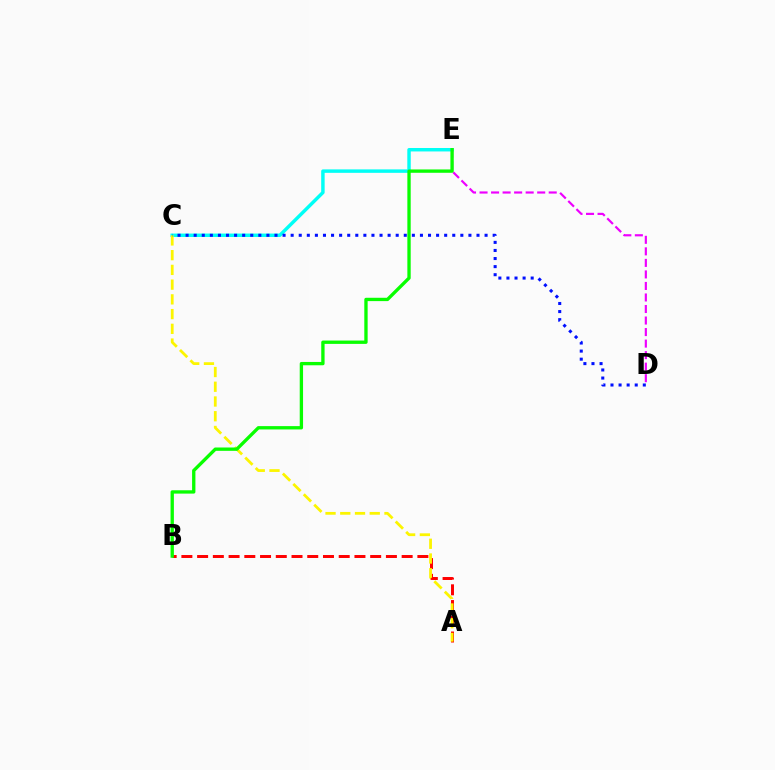{('D', 'E'): [{'color': '#ee00ff', 'line_style': 'dashed', 'thickness': 1.57}], ('C', 'E'): [{'color': '#00fff6', 'line_style': 'solid', 'thickness': 2.48}], ('A', 'B'): [{'color': '#ff0000', 'line_style': 'dashed', 'thickness': 2.14}], ('A', 'C'): [{'color': '#fcf500', 'line_style': 'dashed', 'thickness': 2.0}], ('B', 'E'): [{'color': '#08ff00', 'line_style': 'solid', 'thickness': 2.4}], ('C', 'D'): [{'color': '#0010ff', 'line_style': 'dotted', 'thickness': 2.2}]}